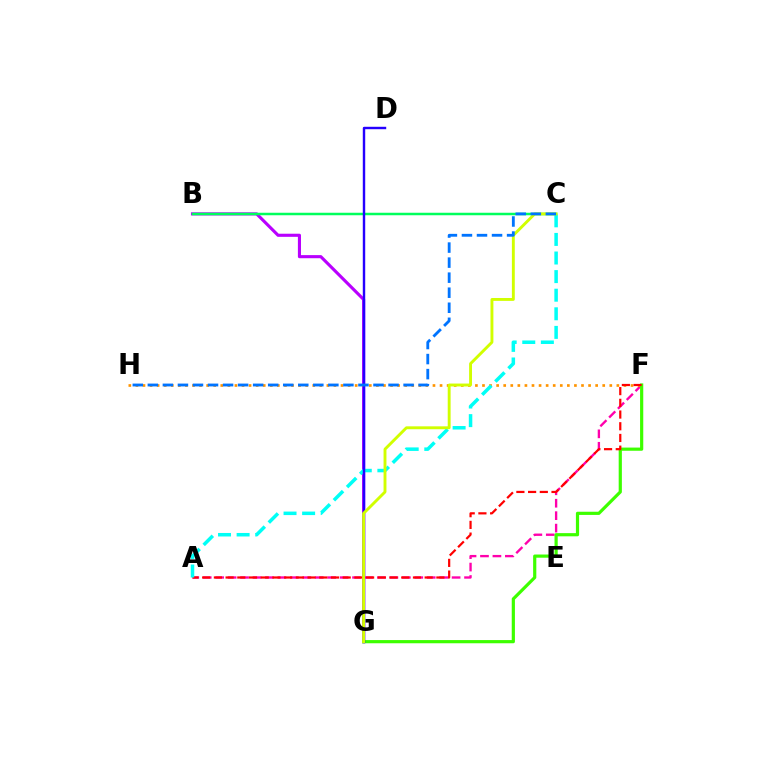{('B', 'G'): [{'color': '#b900ff', 'line_style': 'solid', 'thickness': 2.24}], ('A', 'F'): [{'color': '#ff00ac', 'line_style': 'dashed', 'thickness': 1.69}, {'color': '#ff0000', 'line_style': 'dashed', 'thickness': 1.59}], ('F', 'H'): [{'color': '#ff9400', 'line_style': 'dotted', 'thickness': 1.92}], ('B', 'C'): [{'color': '#00ff5c', 'line_style': 'solid', 'thickness': 1.8}], ('F', 'G'): [{'color': '#3dff00', 'line_style': 'solid', 'thickness': 2.3}], ('A', 'C'): [{'color': '#00fff6', 'line_style': 'dashed', 'thickness': 2.53}], ('D', 'G'): [{'color': '#2500ff', 'line_style': 'solid', 'thickness': 1.74}], ('C', 'G'): [{'color': '#d1ff00', 'line_style': 'solid', 'thickness': 2.08}], ('C', 'H'): [{'color': '#0074ff', 'line_style': 'dashed', 'thickness': 2.04}]}